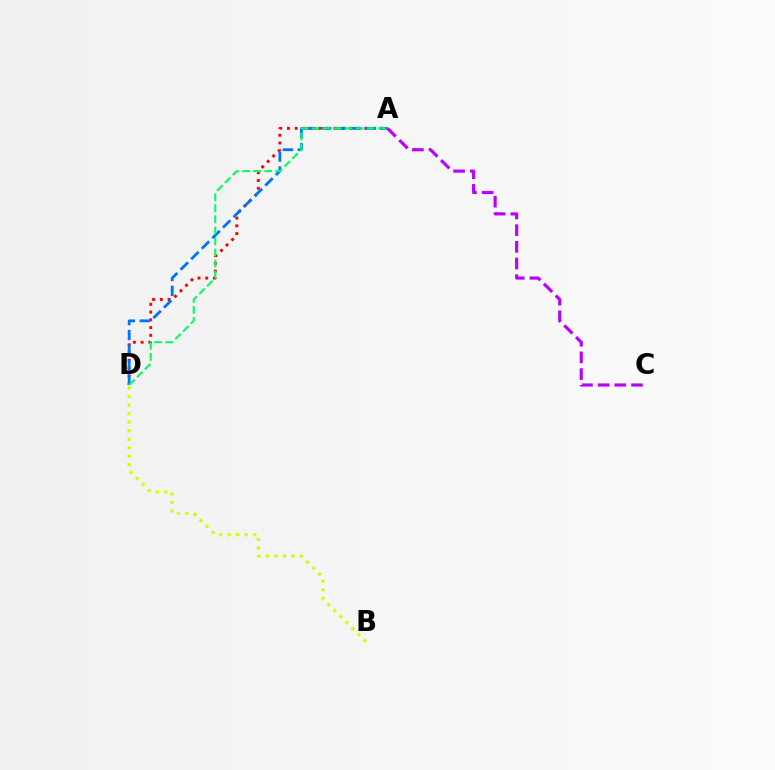{('A', 'D'): [{'color': '#ff0000', 'line_style': 'dotted', 'thickness': 2.11}, {'color': '#0074ff', 'line_style': 'dashed', 'thickness': 2.03}, {'color': '#00ff5c', 'line_style': 'dashed', 'thickness': 1.5}], ('A', 'C'): [{'color': '#b900ff', 'line_style': 'dashed', 'thickness': 2.26}], ('B', 'D'): [{'color': '#d1ff00', 'line_style': 'dotted', 'thickness': 2.31}]}